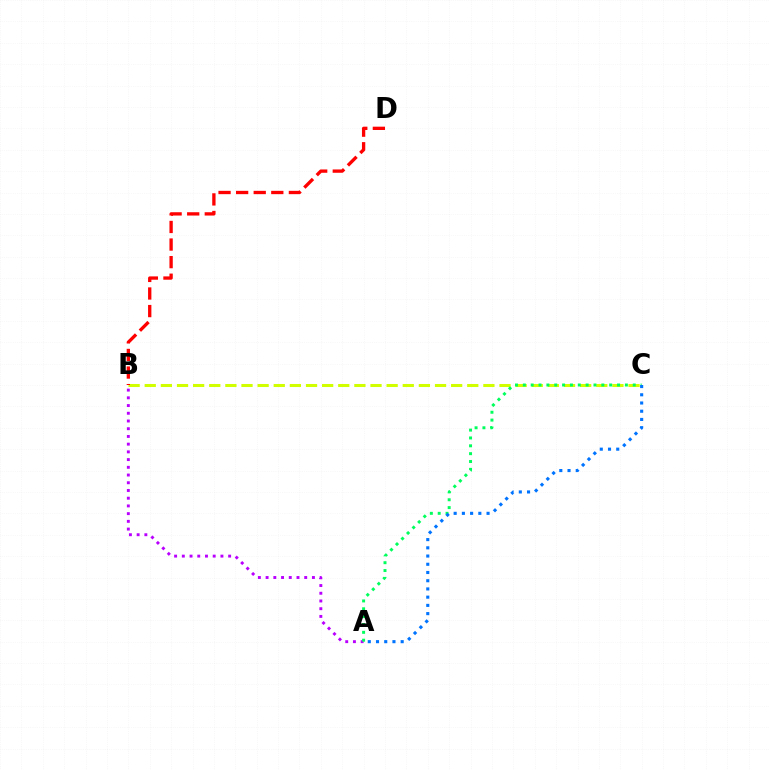{('B', 'C'): [{'color': '#d1ff00', 'line_style': 'dashed', 'thickness': 2.19}], ('A', 'B'): [{'color': '#b900ff', 'line_style': 'dotted', 'thickness': 2.1}], ('B', 'D'): [{'color': '#ff0000', 'line_style': 'dashed', 'thickness': 2.39}], ('A', 'C'): [{'color': '#00ff5c', 'line_style': 'dotted', 'thickness': 2.13}, {'color': '#0074ff', 'line_style': 'dotted', 'thickness': 2.23}]}